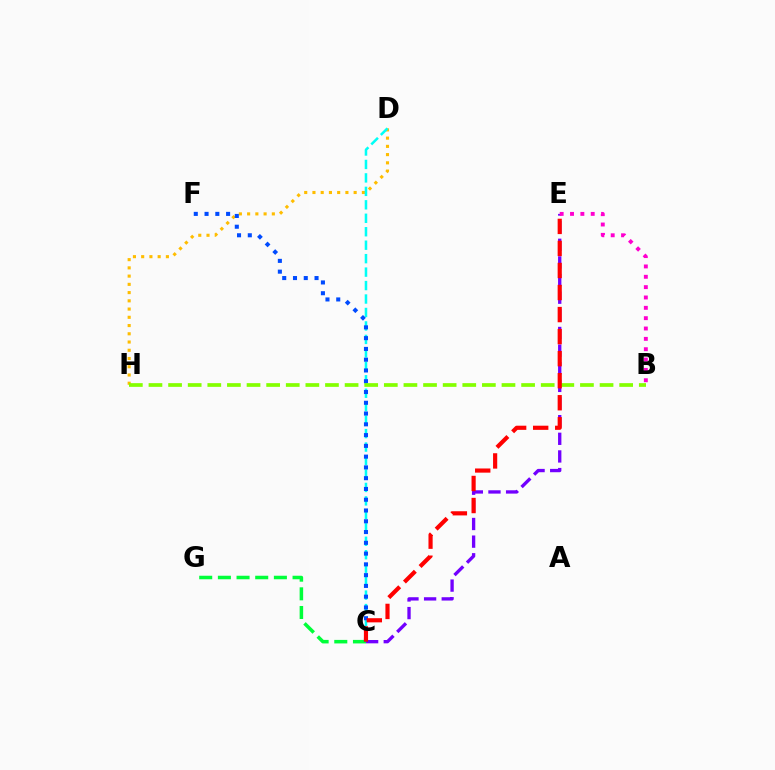{('C', 'G'): [{'color': '#00ff39', 'line_style': 'dashed', 'thickness': 2.54}], ('D', 'H'): [{'color': '#ffbd00', 'line_style': 'dotted', 'thickness': 2.24}], ('C', 'D'): [{'color': '#00fff6', 'line_style': 'dashed', 'thickness': 1.83}], ('C', 'E'): [{'color': '#7200ff', 'line_style': 'dashed', 'thickness': 2.4}, {'color': '#ff0000', 'line_style': 'dashed', 'thickness': 2.99}], ('C', 'F'): [{'color': '#004bff', 'line_style': 'dotted', 'thickness': 2.93}], ('B', 'E'): [{'color': '#ff00cf', 'line_style': 'dotted', 'thickness': 2.81}], ('B', 'H'): [{'color': '#84ff00', 'line_style': 'dashed', 'thickness': 2.66}]}